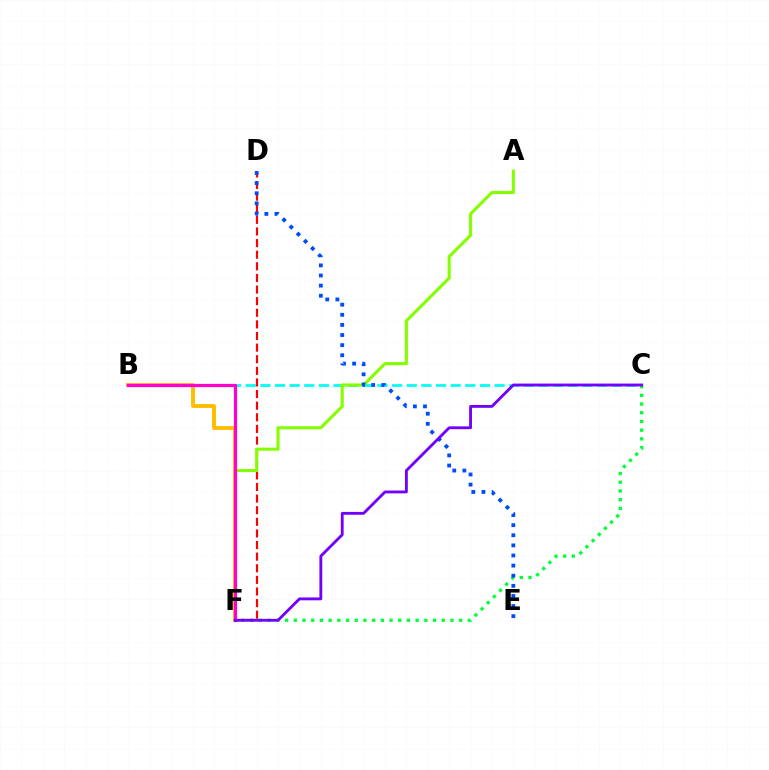{('B', 'C'): [{'color': '#00fff6', 'line_style': 'dashed', 'thickness': 1.99}], ('C', 'F'): [{'color': '#00ff39', 'line_style': 'dotted', 'thickness': 2.36}, {'color': '#7200ff', 'line_style': 'solid', 'thickness': 2.04}], ('D', 'F'): [{'color': '#ff0000', 'line_style': 'dashed', 'thickness': 1.58}], ('A', 'F'): [{'color': '#84ff00', 'line_style': 'solid', 'thickness': 2.23}], ('D', 'E'): [{'color': '#004bff', 'line_style': 'dotted', 'thickness': 2.75}], ('B', 'F'): [{'color': '#ffbd00', 'line_style': 'solid', 'thickness': 2.8}, {'color': '#ff00cf', 'line_style': 'solid', 'thickness': 2.32}]}